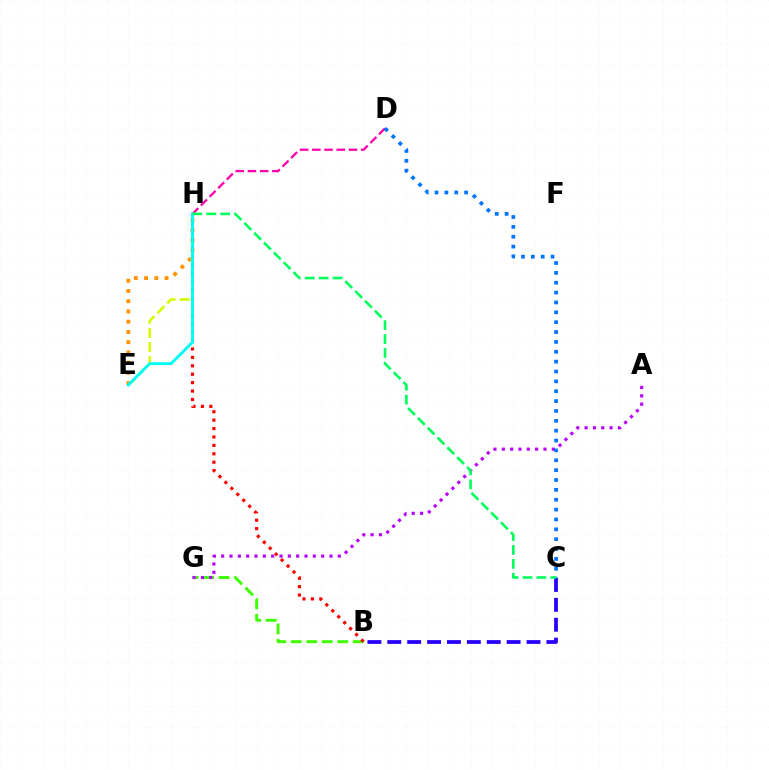{('D', 'H'): [{'color': '#ff00ac', 'line_style': 'dashed', 'thickness': 1.66}], ('B', 'C'): [{'color': '#2500ff', 'line_style': 'dashed', 'thickness': 2.7}], ('B', 'G'): [{'color': '#3dff00', 'line_style': 'dashed', 'thickness': 2.1}], ('E', 'H'): [{'color': '#d1ff00', 'line_style': 'dashed', 'thickness': 1.9}, {'color': '#ff9400', 'line_style': 'dotted', 'thickness': 2.78}, {'color': '#00fff6', 'line_style': 'solid', 'thickness': 2.12}], ('A', 'G'): [{'color': '#b900ff', 'line_style': 'dotted', 'thickness': 2.26}], ('C', 'D'): [{'color': '#0074ff', 'line_style': 'dotted', 'thickness': 2.68}], ('B', 'H'): [{'color': '#ff0000', 'line_style': 'dotted', 'thickness': 2.29}], ('C', 'H'): [{'color': '#00ff5c', 'line_style': 'dashed', 'thickness': 1.89}]}